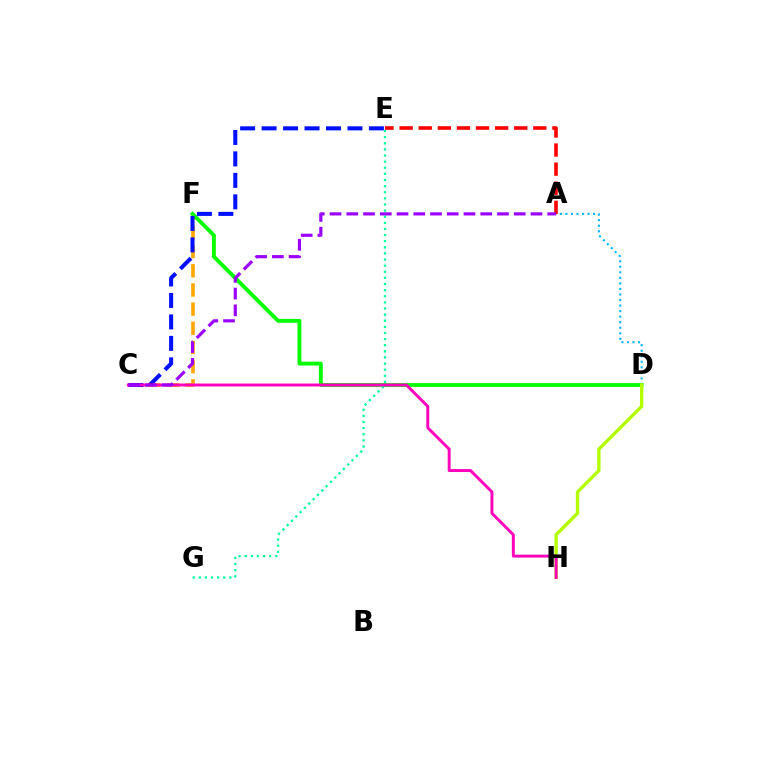{('A', 'D'): [{'color': '#00b5ff', 'line_style': 'dotted', 'thickness': 1.51}], ('C', 'F'): [{'color': '#ffa500', 'line_style': 'dashed', 'thickness': 2.6}], ('D', 'F'): [{'color': '#08ff00', 'line_style': 'solid', 'thickness': 2.79}], ('E', 'G'): [{'color': '#00ff9d', 'line_style': 'dotted', 'thickness': 1.66}], ('D', 'H'): [{'color': '#b3ff00', 'line_style': 'solid', 'thickness': 2.41}], ('A', 'E'): [{'color': '#ff0000', 'line_style': 'dashed', 'thickness': 2.59}], ('C', 'E'): [{'color': '#0010ff', 'line_style': 'dashed', 'thickness': 2.92}], ('C', 'H'): [{'color': '#ff00bd', 'line_style': 'solid', 'thickness': 2.11}], ('A', 'C'): [{'color': '#9b00ff', 'line_style': 'dashed', 'thickness': 2.27}]}